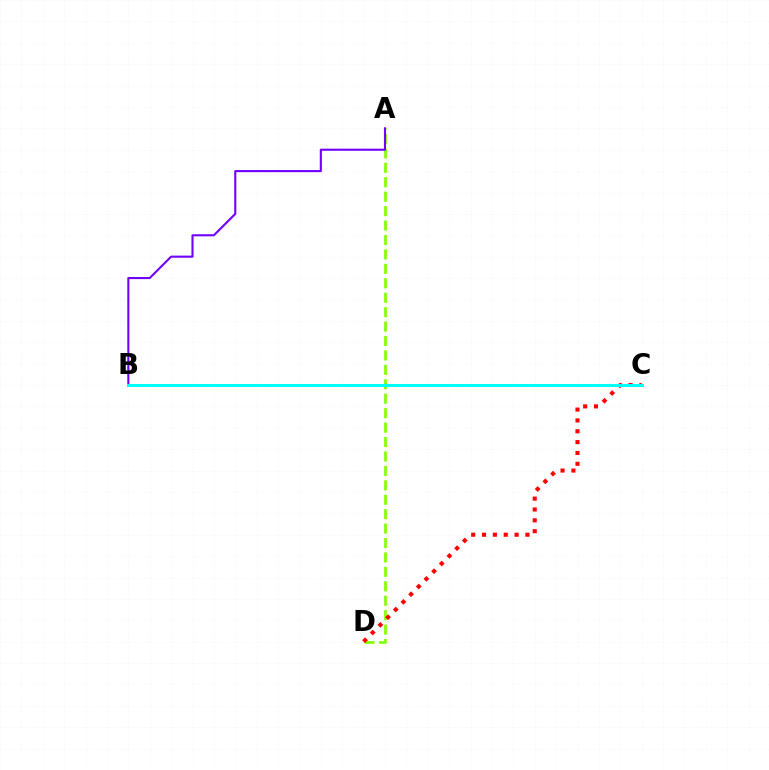{('A', 'D'): [{'color': '#84ff00', 'line_style': 'dashed', 'thickness': 1.96}], ('A', 'B'): [{'color': '#7200ff', 'line_style': 'solid', 'thickness': 1.52}], ('C', 'D'): [{'color': '#ff0000', 'line_style': 'dotted', 'thickness': 2.95}], ('B', 'C'): [{'color': '#00fff6', 'line_style': 'solid', 'thickness': 2.17}]}